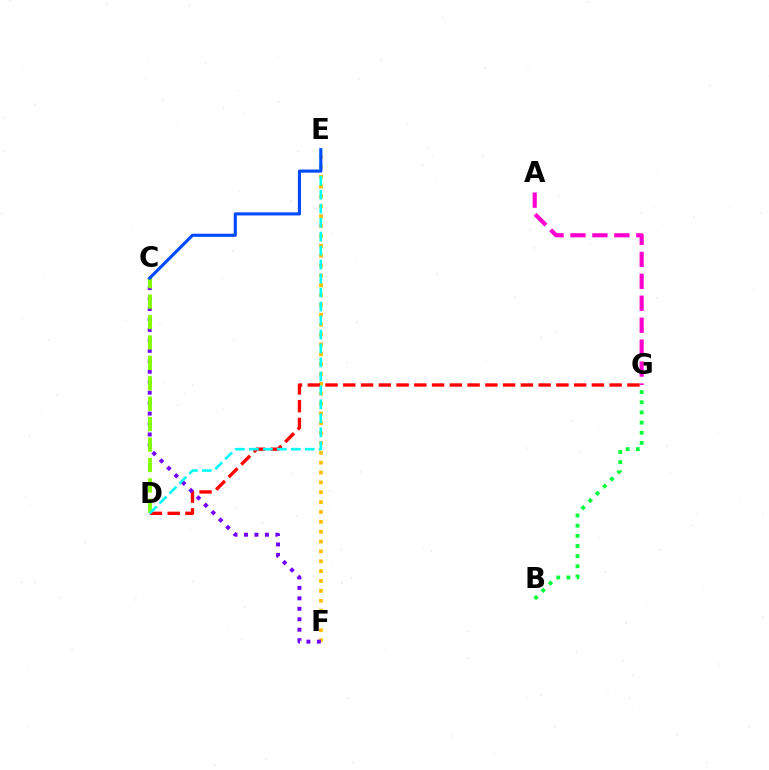{('E', 'F'): [{'color': '#ffbd00', 'line_style': 'dotted', 'thickness': 2.68}], ('B', 'G'): [{'color': '#00ff39', 'line_style': 'dotted', 'thickness': 2.76}], ('A', 'G'): [{'color': '#ff00cf', 'line_style': 'dashed', 'thickness': 2.98}], ('D', 'G'): [{'color': '#ff0000', 'line_style': 'dashed', 'thickness': 2.41}], ('C', 'F'): [{'color': '#7200ff', 'line_style': 'dotted', 'thickness': 2.84}], ('C', 'D'): [{'color': '#84ff00', 'line_style': 'dashed', 'thickness': 2.77}], ('D', 'E'): [{'color': '#00fff6', 'line_style': 'dashed', 'thickness': 1.9}], ('C', 'E'): [{'color': '#004bff', 'line_style': 'solid', 'thickness': 2.24}]}